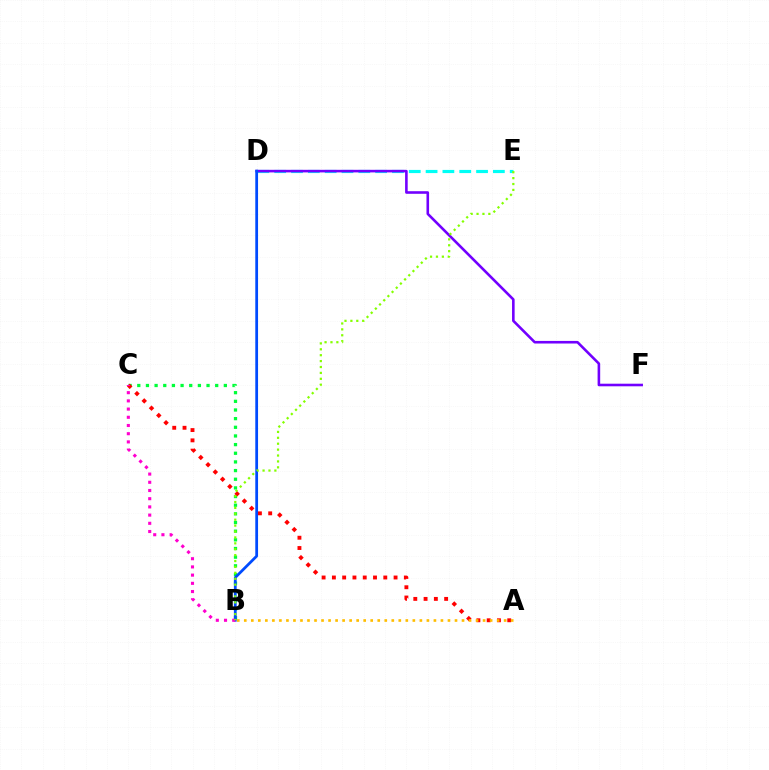{('D', 'E'): [{'color': '#00fff6', 'line_style': 'dashed', 'thickness': 2.29}], ('D', 'F'): [{'color': '#7200ff', 'line_style': 'solid', 'thickness': 1.87}], ('B', 'C'): [{'color': '#00ff39', 'line_style': 'dotted', 'thickness': 2.35}, {'color': '#ff00cf', 'line_style': 'dotted', 'thickness': 2.23}], ('B', 'D'): [{'color': '#004bff', 'line_style': 'solid', 'thickness': 1.99}], ('A', 'C'): [{'color': '#ff0000', 'line_style': 'dotted', 'thickness': 2.79}], ('A', 'B'): [{'color': '#ffbd00', 'line_style': 'dotted', 'thickness': 1.91}], ('B', 'E'): [{'color': '#84ff00', 'line_style': 'dotted', 'thickness': 1.6}]}